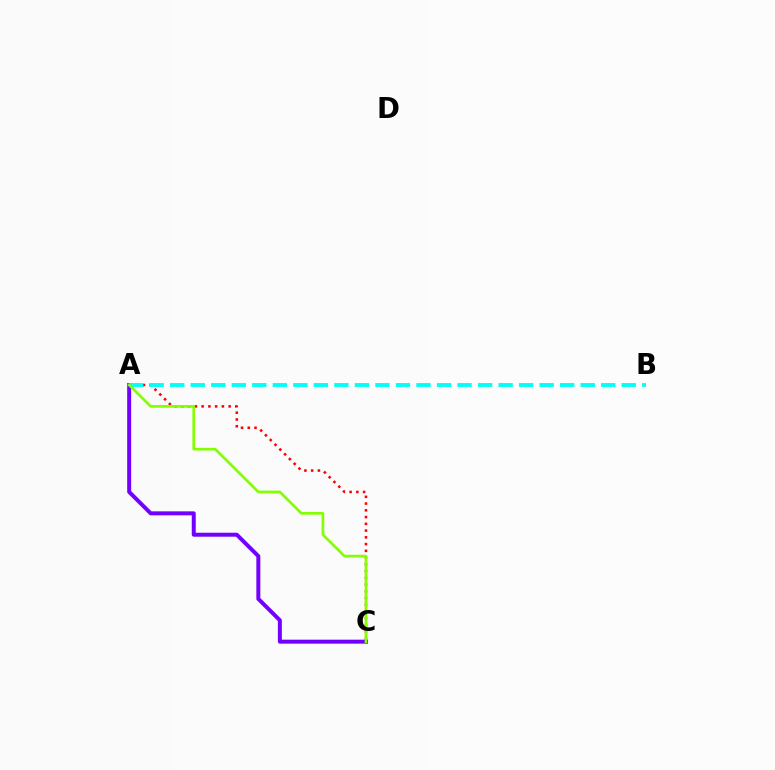{('A', 'C'): [{'color': '#ff0000', 'line_style': 'dotted', 'thickness': 1.83}, {'color': '#7200ff', 'line_style': 'solid', 'thickness': 2.86}, {'color': '#84ff00', 'line_style': 'solid', 'thickness': 1.94}], ('A', 'B'): [{'color': '#00fff6', 'line_style': 'dashed', 'thickness': 2.79}]}